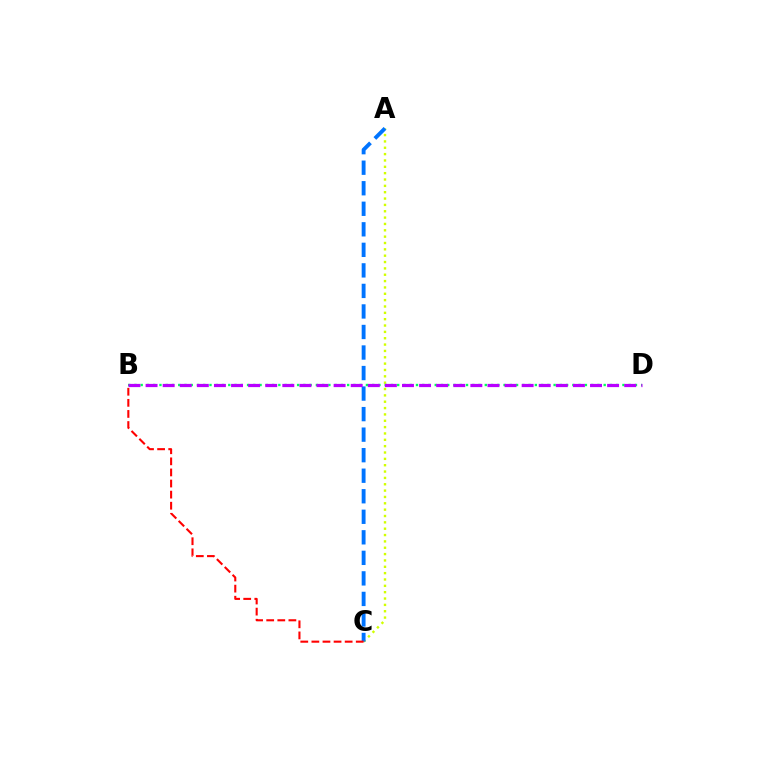{('A', 'C'): [{'color': '#d1ff00', 'line_style': 'dotted', 'thickness': 1.72}, {'color': '#0074ff', 'line_style': 'dashed', 'thickness': 2.79}], ('B', 'D'): [{'color': '#00ff5c', 'line_style': 'dotted', 'thickness': 1.7}, {'color': '#b900ff', 'line_style': 'dashed', 'thickness': 2.32}], ('B', 'C'): [{'color': '#ff0000', 'line_style': 'dashed', 'thickness': 1.51}]}